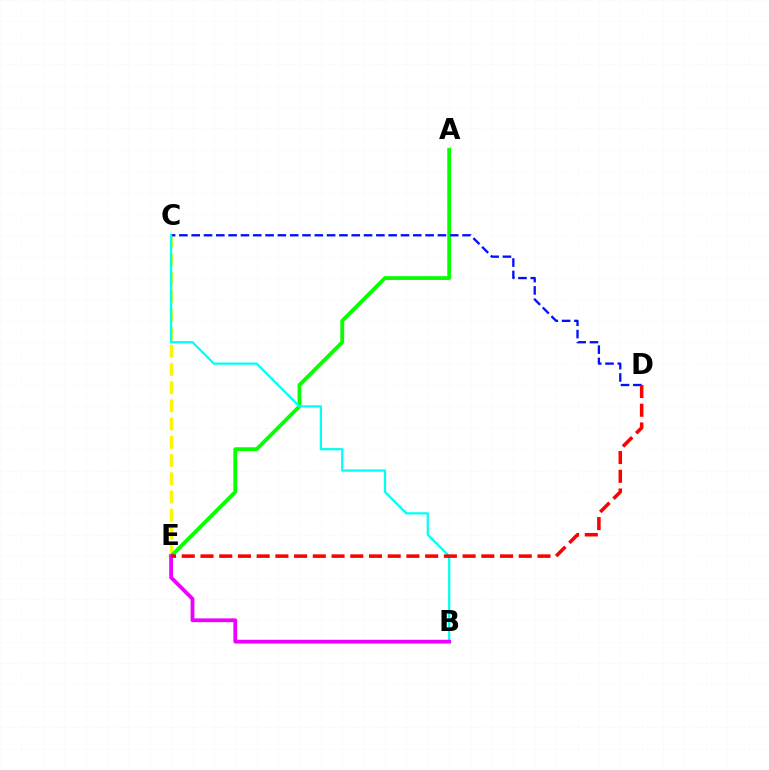{('C', 'E'): [{'color': '#fcf500', 'line_style': 'dashed', 'thickness': 2.48}], ('A', 'E'): [{'color': '#08ff00', 'line_style': 'solid', 'thickness': 2.75}], ('C', 'D'): [{'color': '#0010ff', 'line_style': 'dashed', 'thickness': 1.67}], ('B', 'C'): [{'color': '#00fff6', 'line_style': 'solid', 'thickness': 1.61}], ('B', 'E'): [{'color': '#ee00ff', 'line_style': 'solid', 'thickness': 2.73}], ('D', 'E'): [{'color': '#ff0000', 'line_style': 'dashed', 'thickness': 2.54}]}